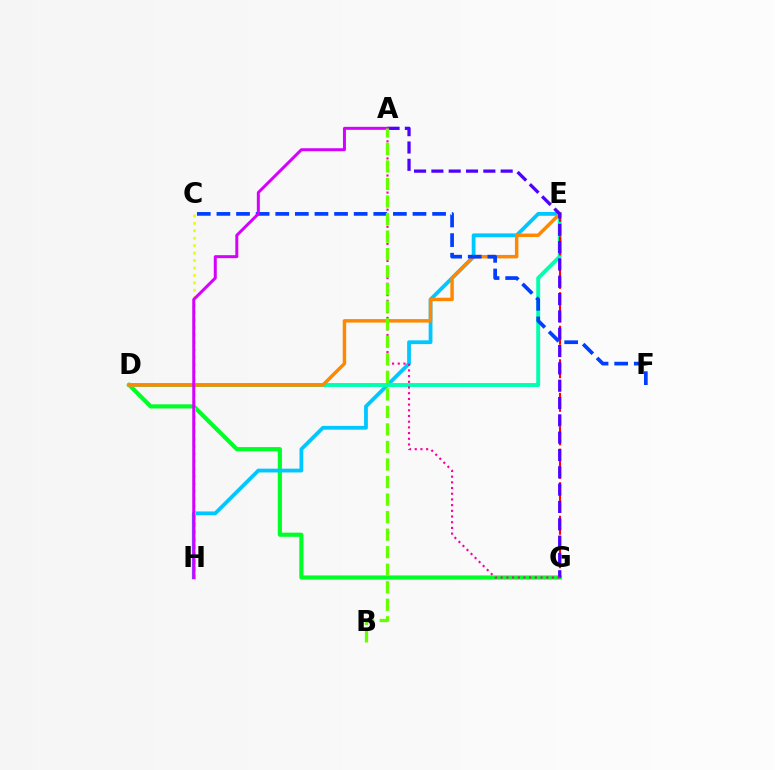{('D', 'G'): [{'color': '#00ff27', 'line_style': 'solid', 'thickness': 2.99}], ('E', 'H'): [{'color': '#00c7ff', 'line_style': 'solid', 'thickness': 2.73}], ('C', 'H'): [{'color': '#eeff00', 'line_style': 'dotted', 'thickness': 2.02}], ('D', 'E'): [{'color': '#00ffaf', 'line_style': 'solid', 'thickness': 2.81}, {'color': '#ff8800', 'line_style': 'solid', 'thickness': 2.49}], ('E', 'G'): [{'color': '#ff0000', 'line_style': 'dashed', 'thickness': 1.52}], ('A', 'G'): [{'color': '#4f00ff', 'line_style': 'dashed', 'thickness': 2.35}, {'color': '#ff00a0', 'line_style': 'dotted', 'thickness': 1.55}], ('C', 'F'): [{'color': '#003fff', 'line_style': 'dashed', 'thickness': 2.66}], ('A', 'H'): [{'color': '#d600ff', 'line_style': 'solid', 'thickness': 2.15}], ('A', 'B'): [{'color': '#66ff00', 'line_style': 'dashed', 'thickness': 2.38}]}